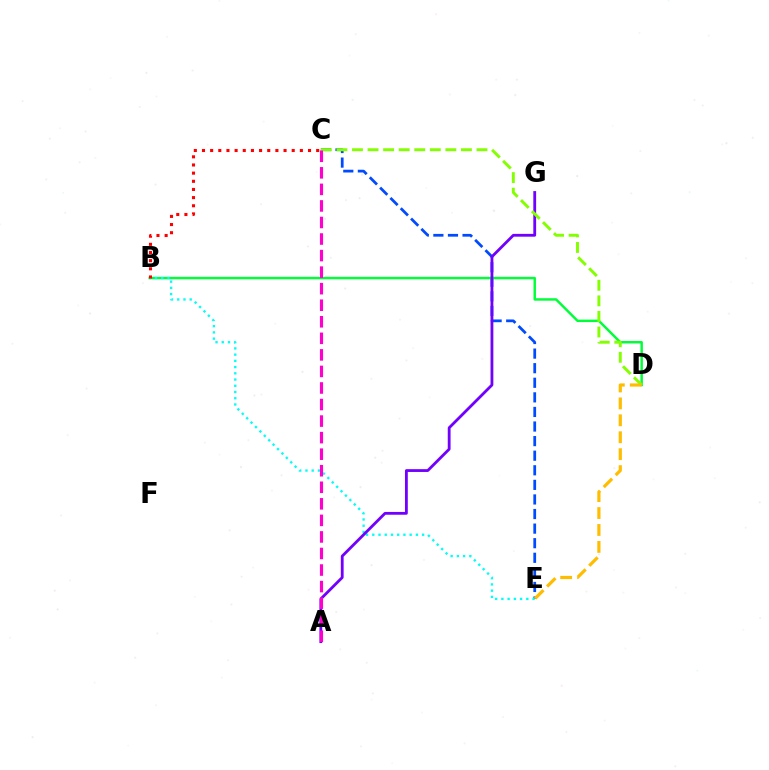{('C', 'E'): [{'color': '#004bff', 'line_style': 'dashed', 'thickness': 1.98}], ('B', 'D'): [{'color': '#00ff39', 'line_style': 'solid', 'thickness': 1.77}], ('B', 'E'): [{'color': '#00fff6', 'line_style': 'dotted', 'thickness': 1.69}], ('A', 'G'): [{'color': '#7200ff', 'line_style': 'solid', 'thickness': 2.02}], ('C', 'D'): [{'color': '#84ff00', 'line_style': 'dashed', 'thickness': 2.11}], ('A', 'C'): [{'color': '#ff00cf', 'line_style': 'dashed', 'thickness': 2.25}], ('D', 'E'): [{'color': '#ffbd00', 'line_style': 'dashed', 'thickness': 2.3}], ('B', 'C'): [{'color': '#ff0000', 'line_style': 'dotted', 'thickness': 2.22}]}